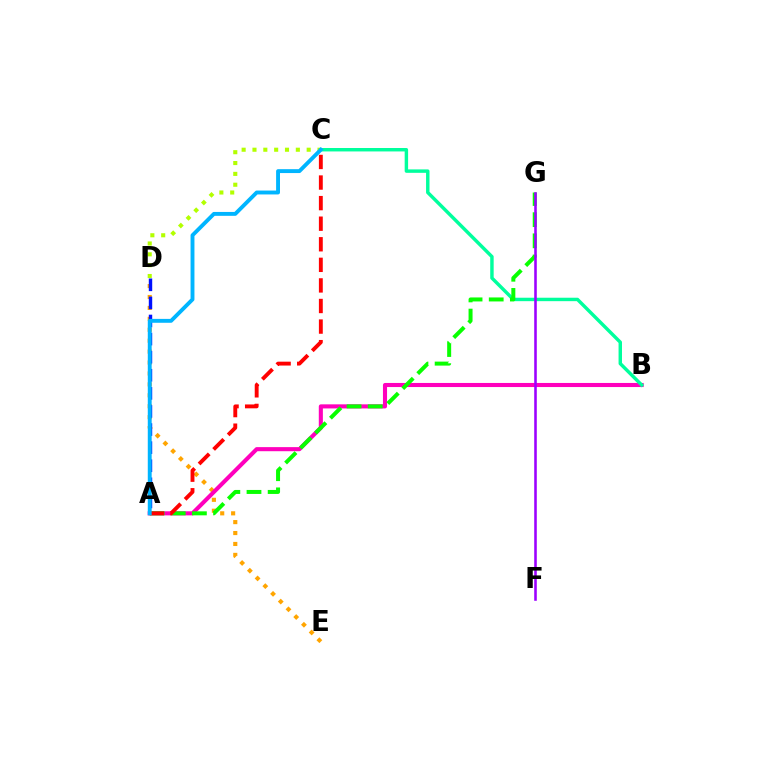{('D', 'E'): [{'color': '#ffa500', 'line_style': 'dotted', 'thickness': 2.97}], ('A', 'B'): [{'color': '#ff00bd', 'line_style': 'solid', 'thickness': 2.94}], ('A', 'D'): [{'color': '#0010ff', 'line_style': 'dashed', 'thickness': 2.46}], ('C', 'D'): [{'color': '#b3ff00', 'line_style': 'dotted', 'thickness': 2.95}], ('B', 'C'): [{'color': '#00ff9d', 'line_style': 'solid', 'thickness': 2.47}], ('A', 'G'): [{'color': '#08ff00', 'line_style': 'dashed', 'thickness': 2.87}], ('A', 'C'): [{'color': '#ff0000', 'line_style': 'dashed', 'thickness': 2.8}, {'color': '#00b5ff', 'line_style': 'solid', 'thickness': 2.8}], ('F', 'G'): [{'color': '#9b00ff', 'line_style': 'solid', 'thickness': 1.85}]}